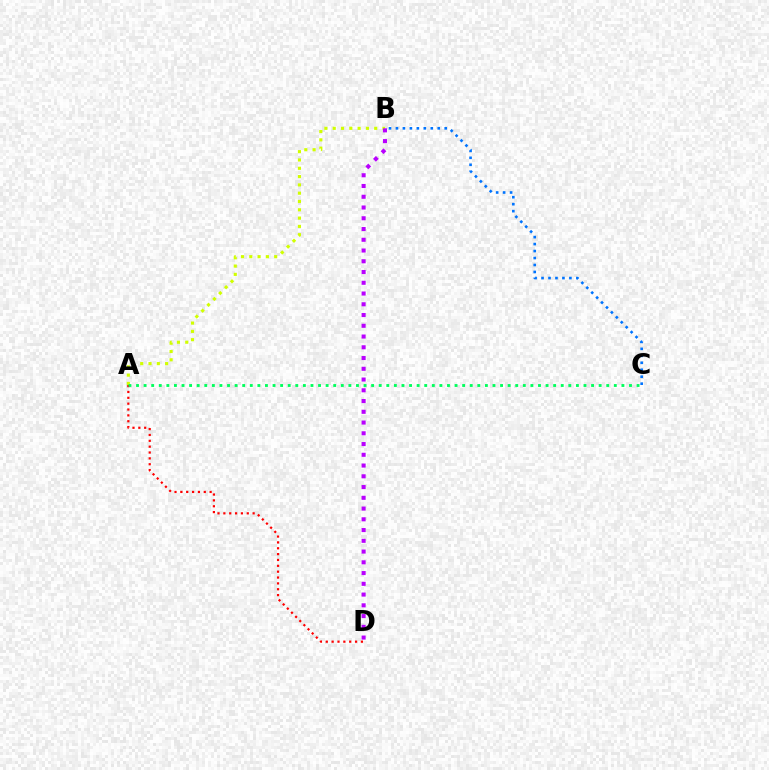{('A', 'B'): [{'color': '#d1ff00', 'line_style': 'dotted', 'thickness': 2.26}], ('A', 'D'): [{'color': '#ff0000', 'line_style': 'dotted', 'thickness': 1.59}], ('B', 'D'): [{'color': '#b900ff', 'line_style': 'dotted', 'thickness': 2.92}], ('B', 'C'): [{'color': '#0074ff', 'line_style': 'dotted', 'thickness': 1.89}], ('A', 'C'): [{'color': '#00ff5c', 'line_style': 'dotted', 'thickness': 2.06}]}